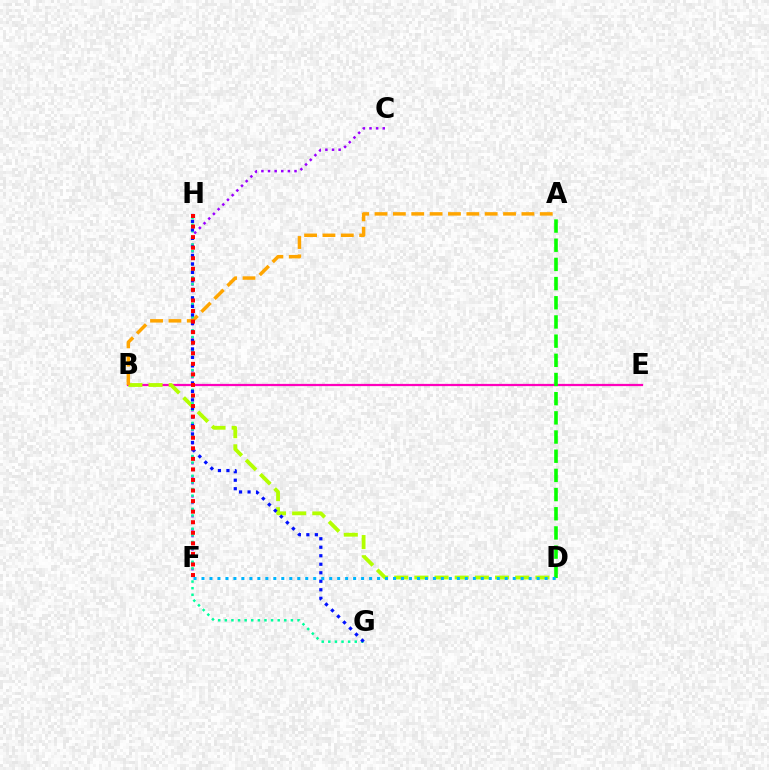{('B', 'E'): [{'color': '#ff00bd', 'line_style': 'solid', 'thickness': 1.61}], ('C', 'F'): [{'color': '#9b00ff', 'line_style': 'dotted', 'thickness': 1.8}], ('B', 'D'): [{'color': '#b3ff00', 'line_style': 'dashed', 'thickness': 2.74}], ('A', 'B'): [{'color': '#ffa500', 'line_style': 'dashed', 'thickness': 2.49}], ('G', 'H'): [{'color': '#00ff9d', 'line_style': 'dotted', 'thickness': 1.8}, {'color': '#0010ff', 'line_style': 'dotted', 'thickness': 2.31}], ('A', 'D'): [{'color': '#08ff00', 'line_style': 'dashed', 'thickness': 2.61}], ('F', 'H'): [{'color': '#ff0000', 'line_style': 'dotted', 'thickness': 2.87}], ('D', 'F'): [{'color': '#00b5ff', 'line_style': 'dotted', 'thickness': 2.17}]}